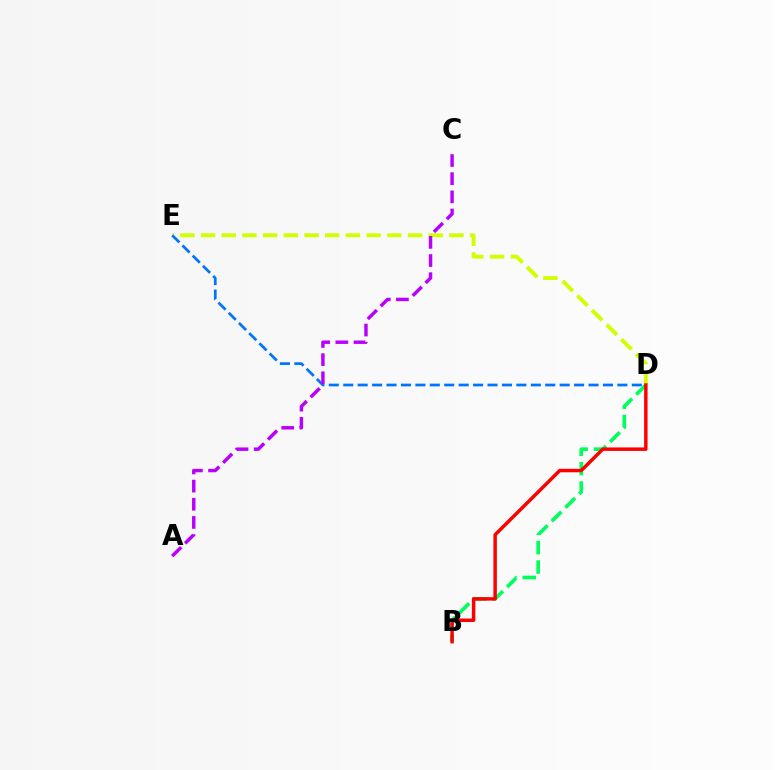{('B', 'D'): [{'color': '#00ff5c', 'line_style': 'dashed', 'thickness': 2.63}, {'color': '#ff0000', 'line_style': 'solid', 'thickness': 2.5}], ('D', 'E'): [{'color': '#d1ff00', 'line_style': 'dashed', 'thickness': 2.81}, {'color': '#0074ff', 'line_style': 'dashed', 'thickness': 1.96}], ('A', 'C'): [{'color': '#b900ff', 'line_style': 'dashed', 'thickness': 2.47}]}